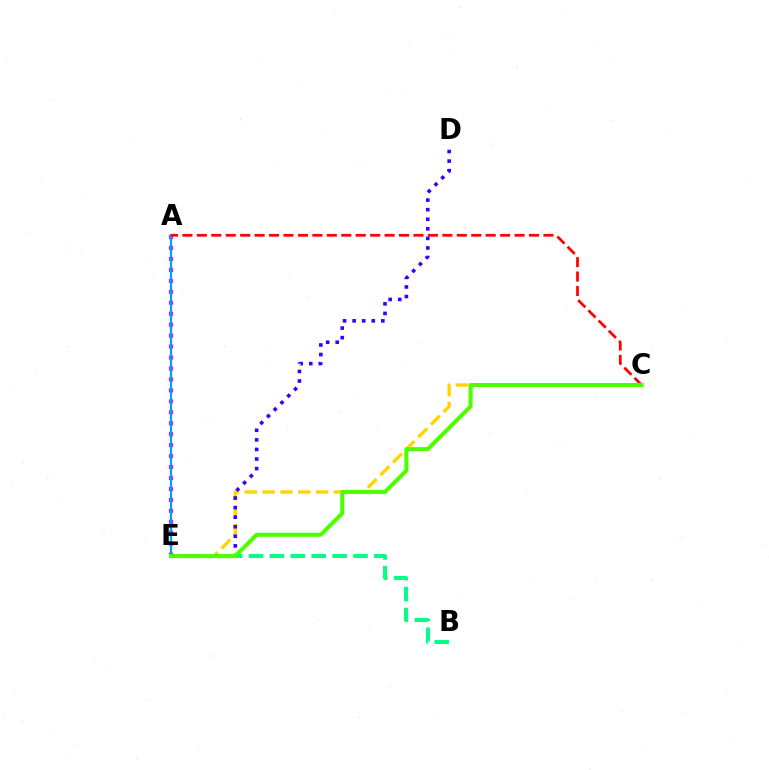{('B', 'E'): [{'color': '#00ff86', 'line_style': 'dashed', 'thickness': 2.84}], ('C', 'E'): [{'color': '#ffd500', 'line_style': 'dashed', 'thickness': 2.43}, {'color': '#4fff00', 'line_style': 'solid', 'thickness': 2.93}], ('A', 'E'): [{'color': '#ff00ed', 'line_style': 'dotted', 'thickness': 2.98}, {'color': '#009eff', 'line_style': 'solid', 'thickness': 1.59}], ('A', 'C'): [{'color': '#ff0000', 'line_style': 'dashed', 'thickness': 1.96}], ('D', 'E'): [{'color': '#3700ff', 'line_style': 'dotted', 'thickness': 2.6}]}